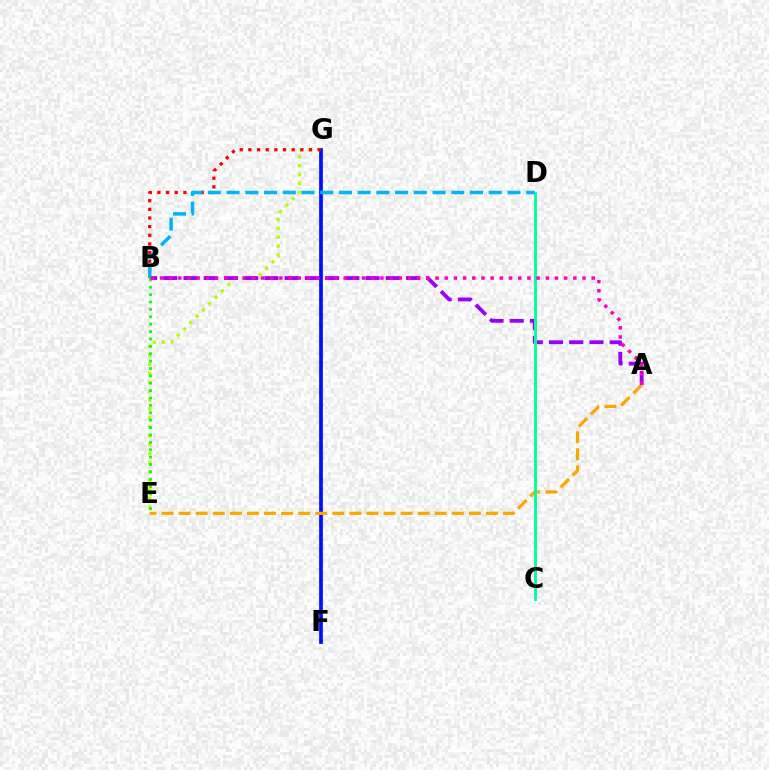{('E', 'G'): [{'color': '#b3ff00', 'line_style': 'dotted', 'thickness': 2.43}], ('F', 'G'): [{'color': '#0010ff', 'line_style': 'solid', 'thickness': 2.68}], ('A', 'B'): [{'color': '#9b00ff', 'line_style': 'dashed', 'thickness': 2.75}, {'color': '#ff00bd', 'line_style': 'dotted', 'thickness': 2.5}], ('B', 'G'): [{'color': '#ff0000', 'line_style': 'dotted', 'thickness': 2.35}], ('B', 'E'): [{'color': '#08ff00', 'line_style': 'dotted', 'thickness': 2.01}], ('A', 'E'): [{'color': '#ffa500', 'line_style': 'dashed', 'thickness': 2.32}], ('C', 'D'): [{'color': '#00ff9d', 'line_style': 'solid', 'thickness': 2.09}], ('B', 'D'): [{'color': '#00b5ff', 'line_style': 'dashed', 'thickness': 2.54}]}